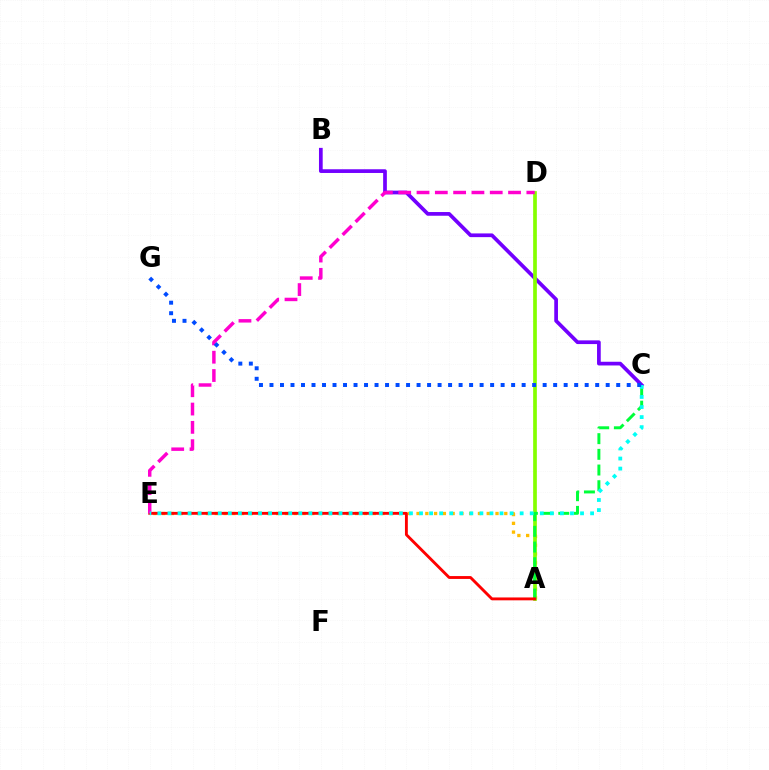{('A', 'E'): [{'color': '#ffbd00', 'line_style': 'dotted', 'thickness': 2.38}, {'color': '#ff0000', 'line_style': 'solid', 'thickness': 2.07}], ('B', 'C'): [{'color': '#7200ff', 'line_style': 'solid', 'thickness': 2.67}], ('A', 'D'): [{'color': '#84ff00', 'line_style': 'solid', 'thickness': 2.66}], ('A', 'C'): [{'color': '#00ff39', 'line_style': 'dashed', 'thickness': 2.13}], ('D', 'E'): [{'color': '#ff00cf', 'line_style': 'dashed', 'thickness': 2.49}], ('C', 'E'): [{'color': '#00fff6', 'line_style': 'dotted', 'thickness': 2.73}], ('C', 'G'): [{'color': '#004bff', 'line_style': 'dotted', 'thickness': 2.85}]}